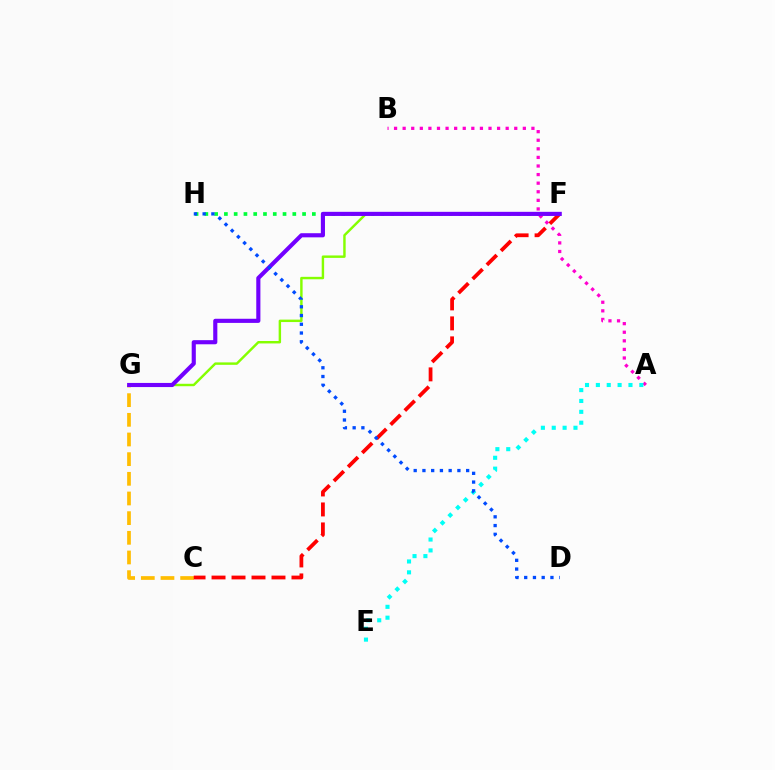{('A', 'B'): [{'color': '#ff00cf', 'line_style': 'dotted', 'thickness': 2.33}], ('F', 'G'): [{'color': '#84ff00', 'line_style': 'solid', 'thickness': 1.75}, {'color': '#7200ff', 'line_style': 'solid', 'thickness': 2.97}], ('C', 'G'): [{'color': '#ffbd00', 'line_style': 'dashed', 'thickness': 2.67}], ('F', 'H'): [{'color': '#00ff39', 'line_style': 'dotted', 'thickness': 2.66}], ('A', 'E'): [{'color': '#00fff6', 'line_style': 'dotted', 'thickness': 2.95}], ('C', 'F'): [{'color': '#ff0000', 'line_style': 'dashed', 'thickness': 2.71}], ('D', 'H'): [{'color': '#004bff', 'line_style': 'dotted', 'thickness': 2.38}]}